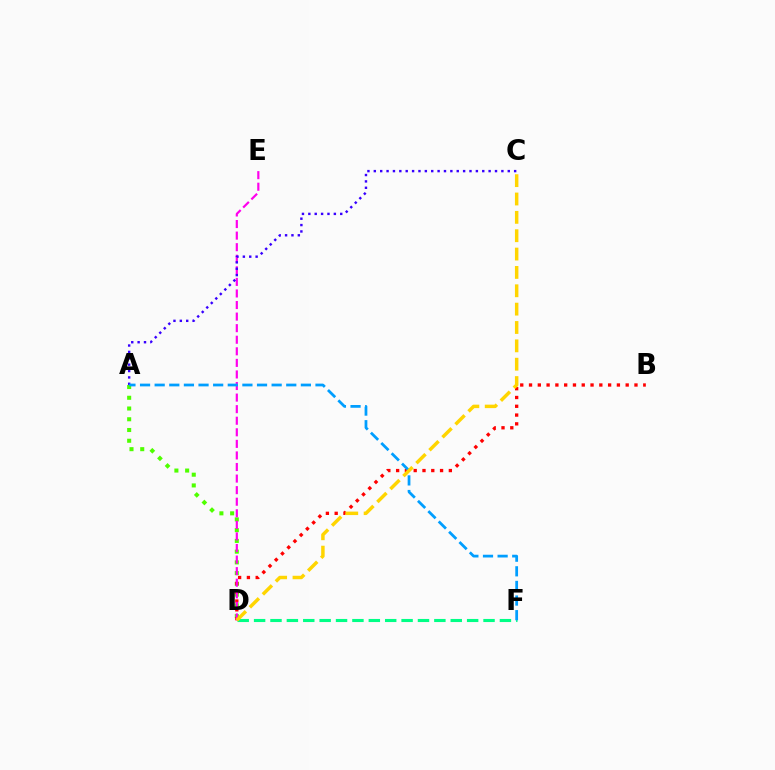{('A', 'D'): [{'color': '#4fff00', 'line_style': 'dotted', 'thickness': 2.92}], ('B', 'D'): [{'color': '#ff0000', 'line_style': 'dotted', 'thickness': 2.39}], ('D', 'F'): [{'color': '#00ff86', 'line_style': 'dashed', 'thickness': 2.23}], ('D', 'E'): [{'color': '#ff00ed', 'line_style': 'dashed', 'thickness': 1.57}], ('A', 'C'): [{'color': '#3700ff', 'line_style': 'dotted', 'thickness': 1.73}], ('A', 'F'): [{'color': '#009eff', 'line_style': 'dashed', 'thickness': 1.99}], ('C', 'D'): [{'color': '#ffd500', 'line_style': 'dashed', 'thickness': 2.49}]}